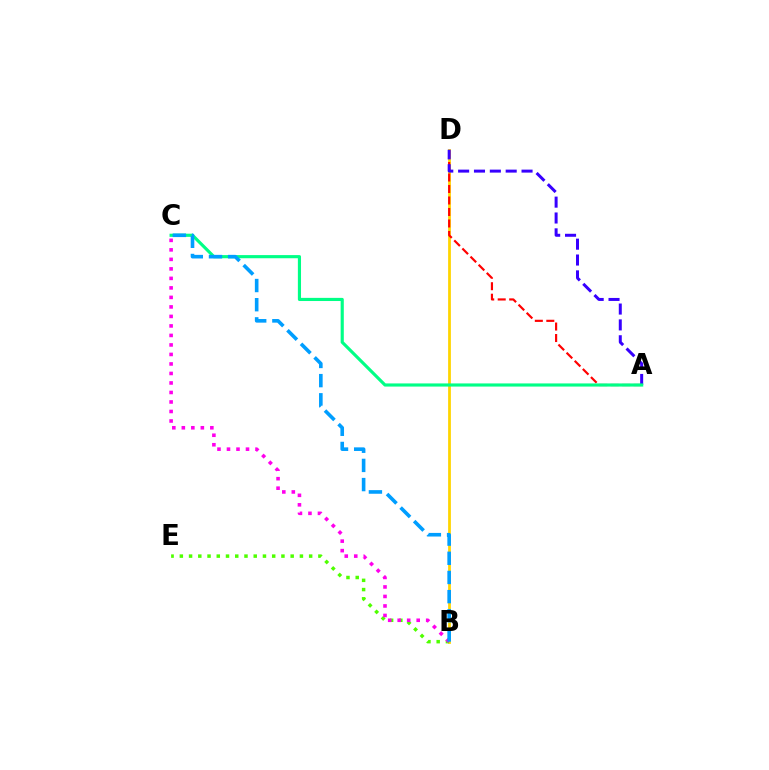{('B', 'D'): [{'color': '#ffd500', 'line_style': 'solid', 'thickness': 2.0}], ('A', 'D'): [{'color': '#ff0000', 'line_style': 'dashed', 'thickness': 1.56}, {'color': '#3700ff', 'line_style': 'dashed', 'thickness': 2.15}], ('B', 'E'): [{'color': '#4fff00', 'line_style': 'dotted', 'thickness': 2.51}], ('A', 'C'): [{'color': '#00ff86', 'line_style': 'solid', 'thickness': 2.27}], ('B', 'C'): [{'color': '#ff00ed', 'line_style': 'dotted', 'thickness': 2.58}, {'color': '#009eff', 'line_style': 'dashed', 'thickness': 2.6}]}